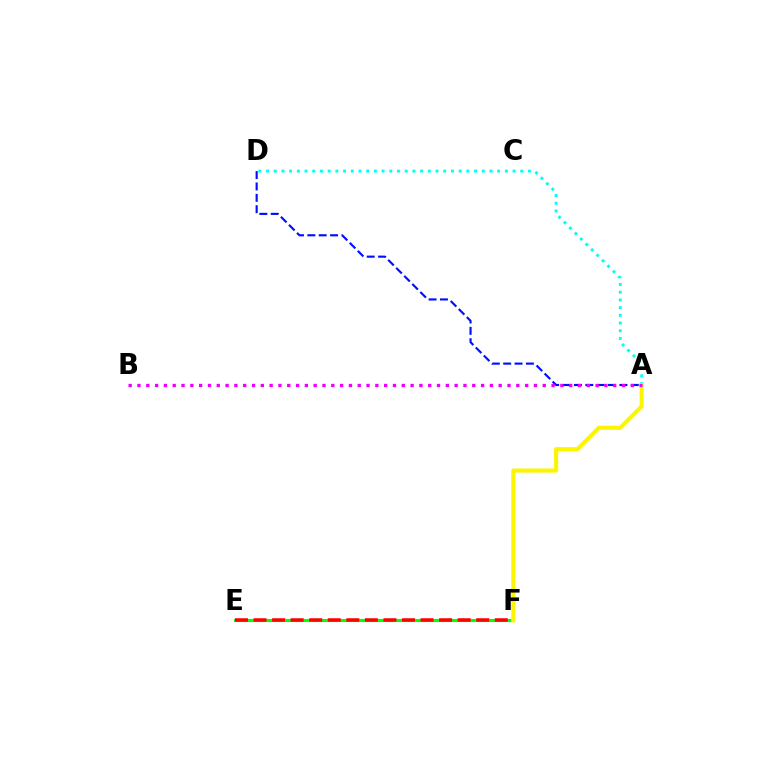{('A', 'D'): [{'color': '#00fff6', 'line_style': 'dotted', 'thickness': 2.09}, {'color': '#0010ff', 'line_style': 'dashed', 'thickness': 1.54}], ('E', 'F'): [{'color': '#08ff00', 'line_style': 'solid', 'thickness': 2.23}, {'color': '#ff0000', 'line_style': 'dashed', 'thickness': 2.52}], ('A', 'F'): [{'color': '#fcf500', 'line_style': 'solid', 'thickness': 2.95}], ('A', 'B'): [{'color': '#ee00ff', 'line_style': 'dotted', 'thickness': 2.39}]}